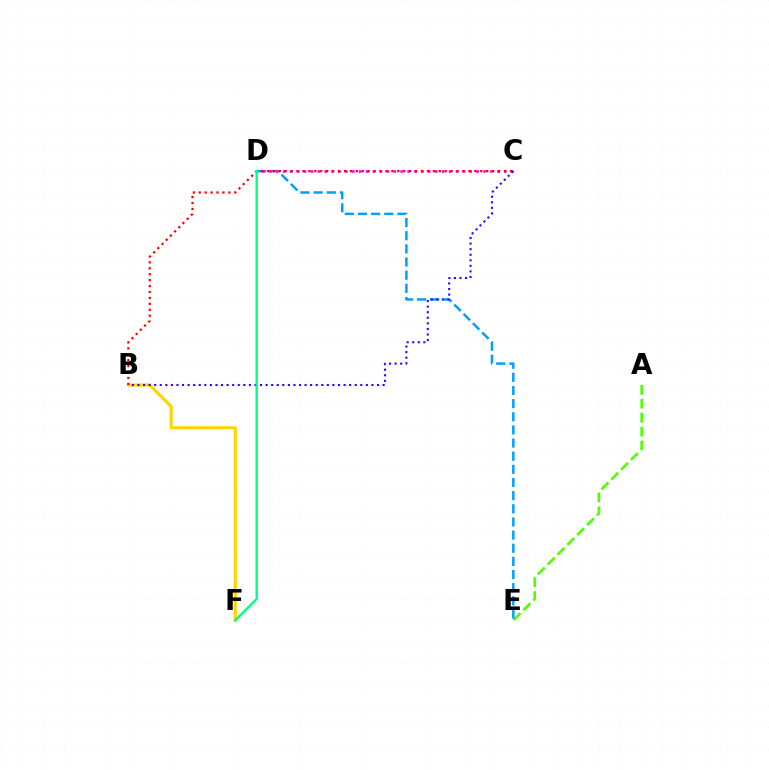{('B', 'F'): [{'color': '#ffd500', 'line_style': 'solid', 'thickness': 2.25}], ('A', 'E'): [{'color': '#4fff00', 'line_style': 'dashed', 'thickness': 1.89}], ('D', 'E'): [{'color': '#009eff', 'line_style': 'dashed', 'thickness': 1.79}], ('C', 'D'): [{'color': '#ff00ed', 'line_style': 'dotted', 'thickness': 1.88}], ('B', 'C'): [{'color': '#3700ff', 'line_style': 'dotted', 'thickness': 1.51}, {'color': '#ff0000', 'line_style': 'dotted', 'thickness': 1.61}], ('D', 'F'): [{'color': '#00ff86', 'line_style': 'solid', 'thickness': 1.72}]}